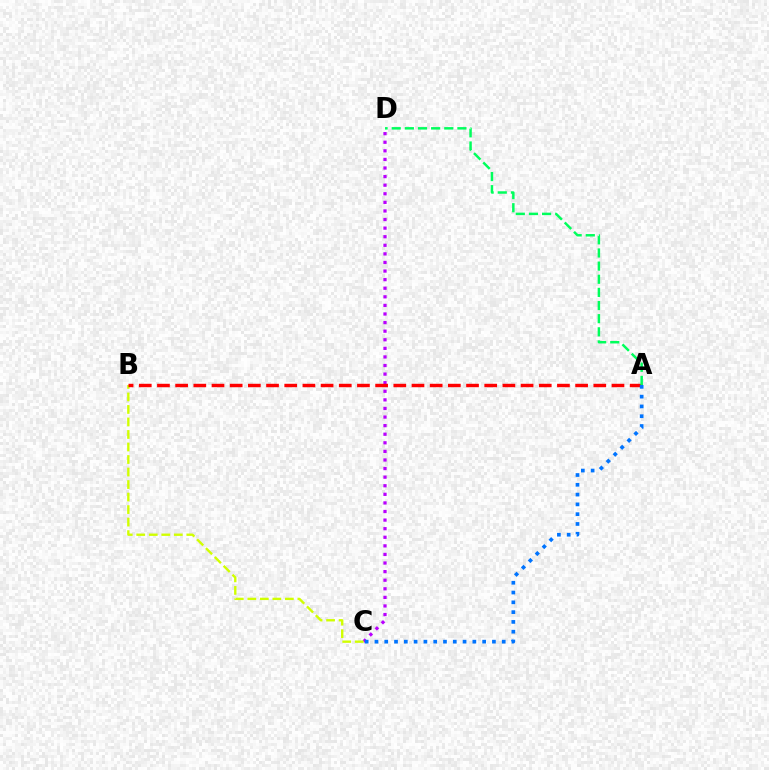{('C', 'D'): [{'color': '#b900ff', 'line_style': 'dotted', 'thickness': 2.33}], ('B', 'C'): [{'color': '#d1ff00', 'line_style': 'dashed', 'thickness': 1.7}], ('A', 'B'): [{'color': '#ff0000', 'line_style': 'dashed', 'thickness': 2.47}], ('A', 'D'): [{'color': '#00ff5c', 'line_style': 'dashed', 'thickness': 1.79}], ('A', 'C'): [{'color': '#0074ff', 'line_style': 'dotted', 'thickness': 2.66}]}